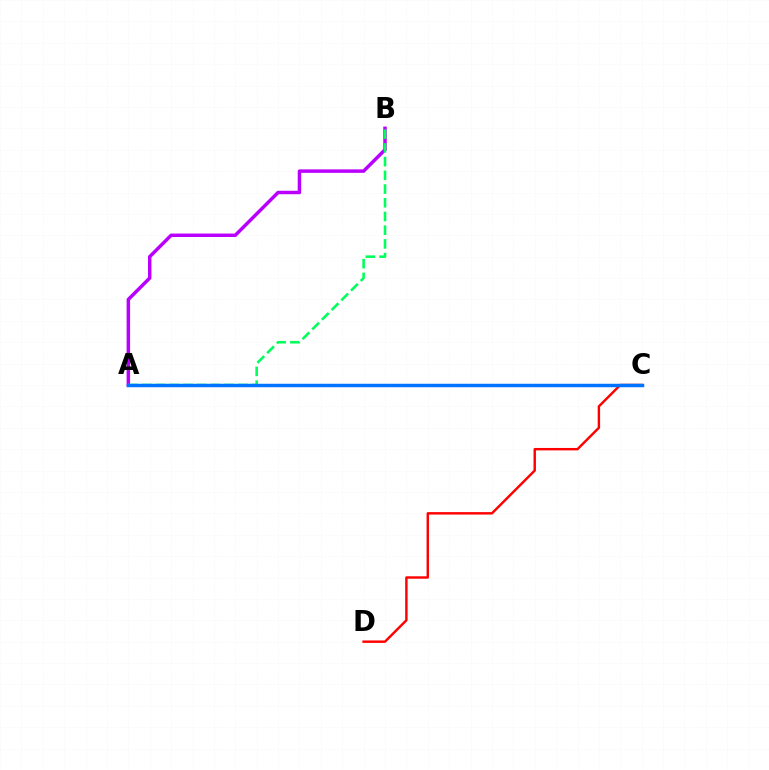{('A', 'C'): [{'color': '#d1ff00', 'line_style': 'dashed', 'thickness': 2.07}, {'color': '#0074ff', 'line_style': 'solid', 'thickness': 2.49}], ('C', 'D'): [{'color': '#ff0000', 'line_style': 'solid', 'thickness': 1.75}], ('A', 'B'): [{'color': '#b900ff', 'line_style': 'solid', 'thickness': 2.5}, {'color': '#00ff5c', 'line_style': 'dashed', 'thickness': 1.86}]}